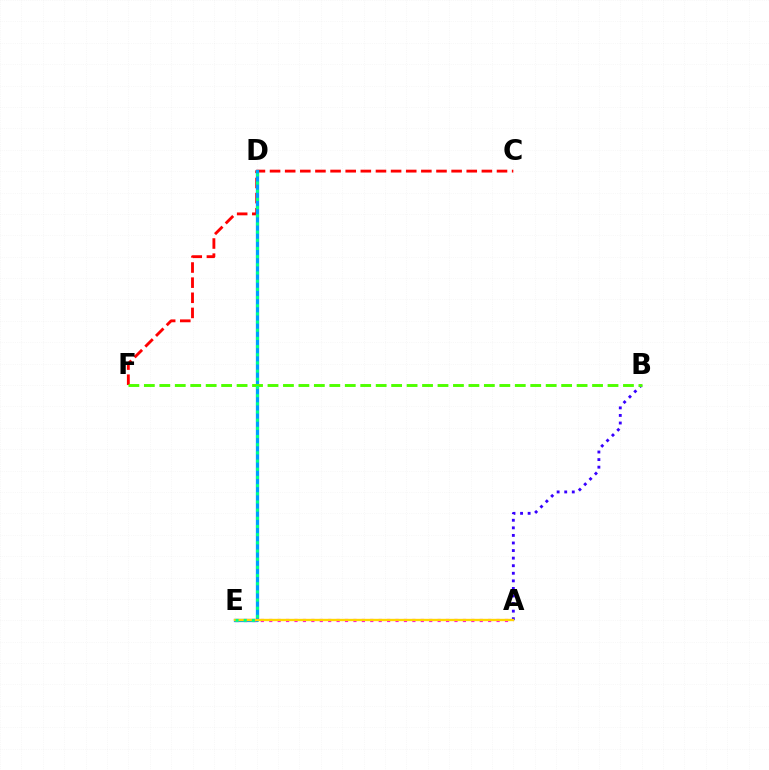{('A', 'B'): [{'color': '#3700ff', 'line_style': 'dotted', 'thickness': 2.06}], ('C', 'F'): [{'color': '#ff0000', 'line_style': 'dashed', 'thickness': 2.06}], ('D', 'E'): [{'color': '#009eff', 'line_style': 'solid', 'thickness': 2.34}, {'color': '#00ff86', 'line_style': 'dotted', 'thickness': 2.22}], ('A', 'E'): [{'color': '#ff00ed', 'line_style': 'dotted', 'thickness': 2.29}, {'color': '#ffd500', 'line_style': 'solid', 'thickness': 1.7}], ('B', 'F'): [{'color': '#4fff00', 'line_style': 'dashed', 'thickness': 2.1}]}